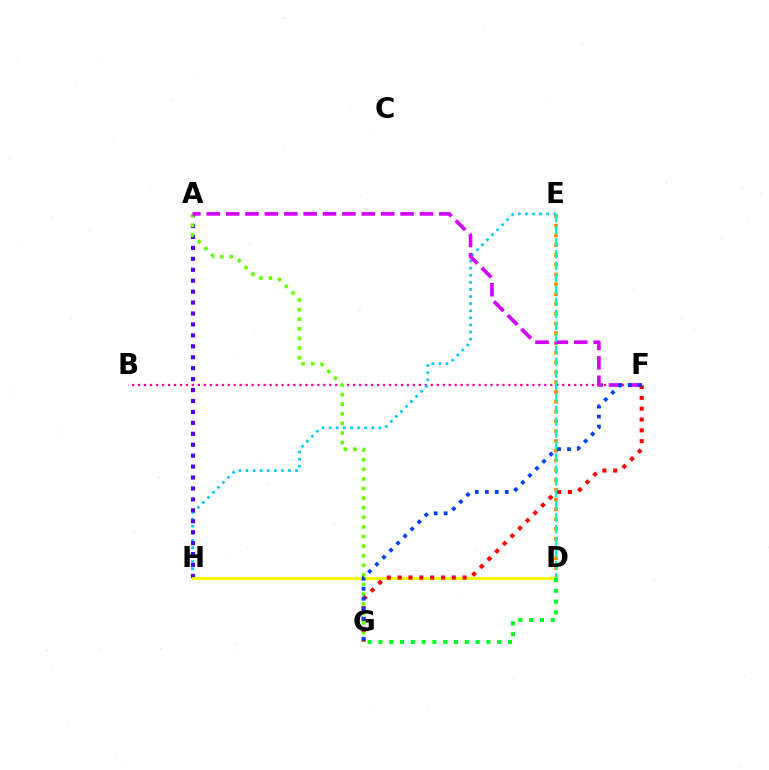{('B', 'F'): [{'color': '#ff00a0', 'line_style': 'dotted', 'thickness': 1.62}], ('D', 'E'): [{'color': '#ff8800', 'line_style': 'dotted', 'thickness': 2.66}, {'color': '#00ffaf', 'line_style': 'dashed', 'thickness': 1.63}], ('E', 'H'): [{'color': '#00c7ff', 'line_style': 'dotted', 'thickness': 1.93}], ('A', 'H'): [{'color': '#4f00ff', 'line_style': 'dotted', 'thickness': 2.97}], ('A', 'G'): [{'color': '#66ff00', 'line_style': 'dotted', 'thickness': 2.61}], ('A', 'F'): [{'color': '#d600ff', 'line_style': 'dashed', 'thickness': 2.63}], ('D', 'H'): [{'color': '#eeff00', 'line_style': 'solid', 'thickness': 2.07}], ('F', 'G'): [{'color': '#ff0000', 'line_style': 'dotted', 'thickness': 2.94}, {'color': '#003fff', 'line_style': 'dotted', 'thickness': 2.71}], ('D', 'G'): [{'color': '#00ff27', 'line_style': 'dotted', 'thickness': 2.93}]}